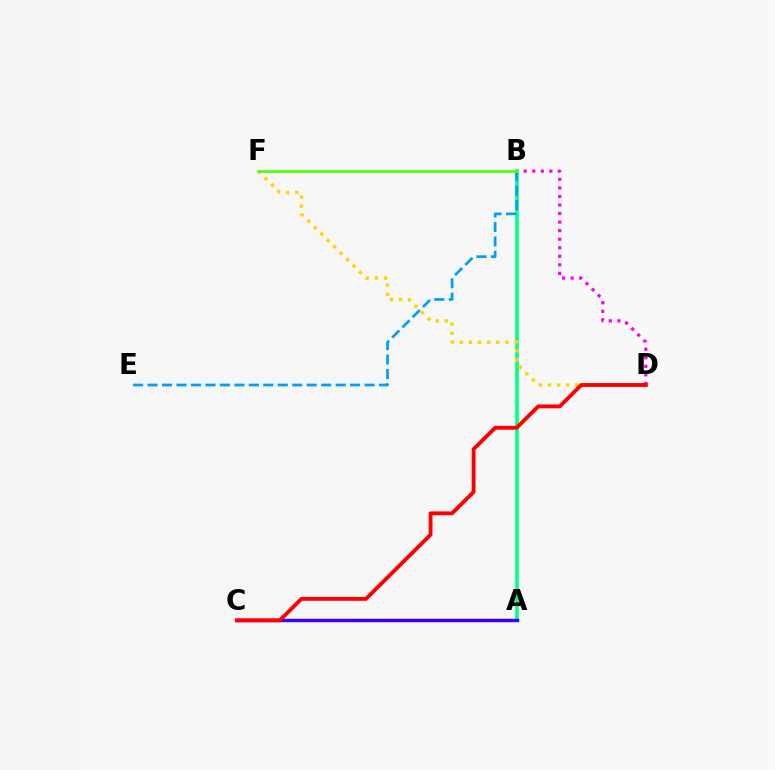{('B', 'D'): [{'color': '#ff00ed', 'line_style': 'dotted', 'thickness': 2.32}], ('A', 'B'): [{'color': '#00ff86', 'line_style': 'solid', 'thickness': 2.59}], ('A', 'C'): [{'color': '#3700ff', 'line_style': 'solid', 'thickness': 2.48}], ('D', 'F'): [{'color': '#ffd500', 'line_style': 'dotted', 'thickness': 2.47}], ('B', 'E'): [{'color': '#009eff', 'line_style': 'dashed', 'thickness': 1.97}], ('C', 'D'): [{'color': '#ff0000', 'line_style': 'solid', 'thickness': 2.78}], ('B', 'F'): [{'color': '#4fff00', 'line_style': 'solid', 'thickness': 1.84}]}